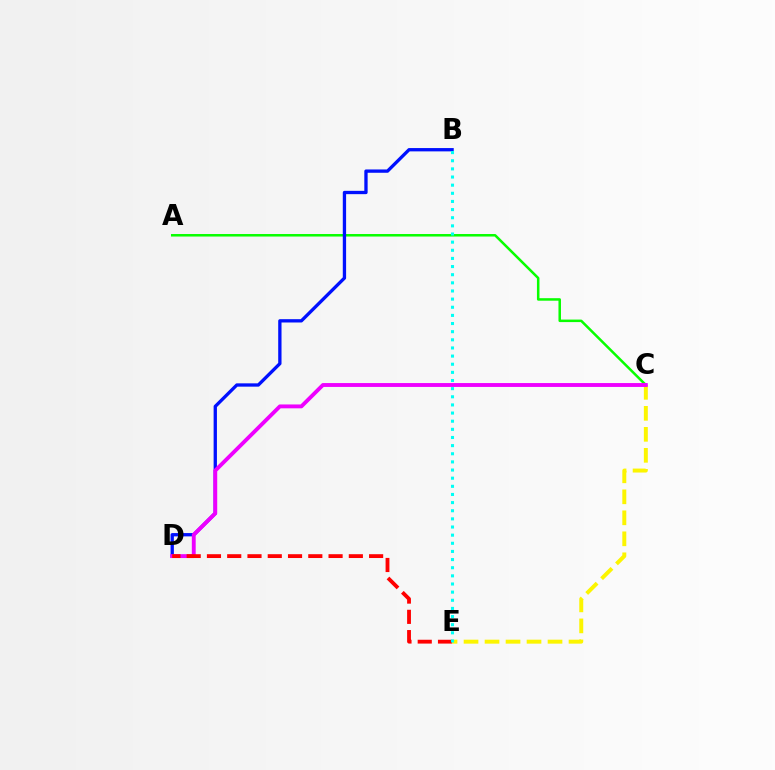{('C', 'E'): [{'color': '#fcf500', 'line_style': 'dashed', 'thickness': 2.85}], ('A', 'C'): [{'color': '#08ff00', 'line_style': 'solid', 'thickness': 1.81}], ('B', 'D'): [{'color': '#0010ff', 'line_style': 'solid', 'thickness': 2.38}], ('C', 'D'): [{'color': '#ee00ff', 'line_style': 'solid', 'thickness': 2.79}], ('D', 'E'): [{'color': '#ff0000', 'line_style': 'dashed', 'thickness': 2.75}], ('B', 'E'): [{'color': '#00fff6', 'line_style': 'dotted', 'thickness': 2.21}]}